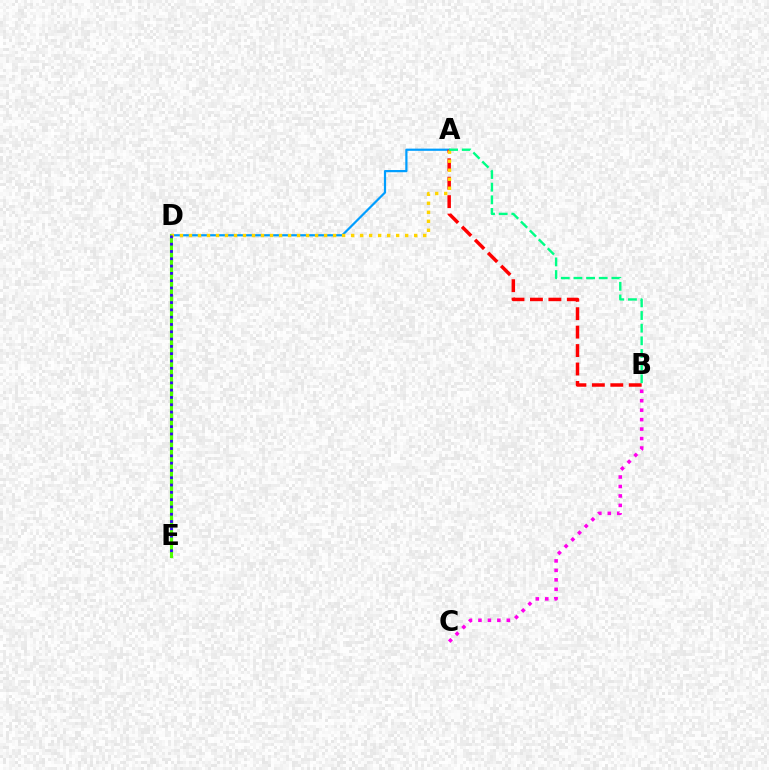{('A', 'D'): [{'color': '#009eff', 'line_style': 'solid', 'thickness': 1.59}, {'color': '#ffd500', 'line_style': 'dotted', 'thickness': 2.45}], ('B', 'C'): [{'color': '#ff00ed', 'line_style': 'dotted', 'thickness': 2.57}], ('A', 'B'): [{'color': '#ff0000', 'line_style': 'dashed', 'thickness': 2.5}, {'color': '#00ff86', 'line_style': 'dashed', 'thickness': 1.72}], ('D', 'E'): [{'color': '#4fff00', 'line_style': 'solid', 'thickness': 2.26}, {'color': '#3700ff', 'line_style': 'dotted', 'thickness': 1.98}]}